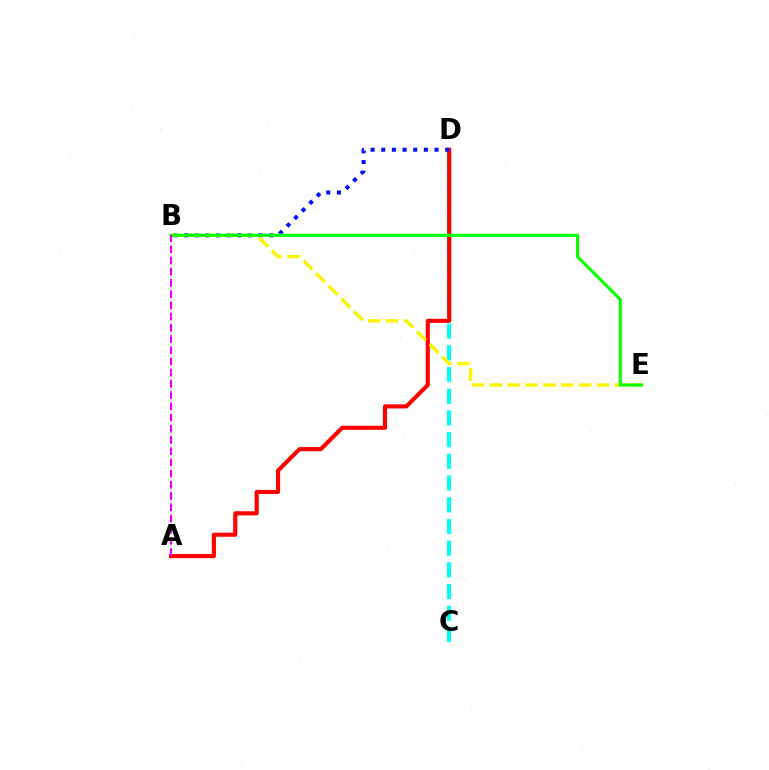{('C', 'D'): [{'color': '#00fff6', 'line_style': 'dashed', 'thickness': 2.95}], ('A', 'D'): [{'color': '#ff0000', 'line_style': 'solid', 'thickness': 2.96}], ('B', 'D'): [{'color': '#0010ff', 'line_style': 'dotted', 'thickness': 2.89}], ('B', 'E'): [{'color': '#fcf500', 'line_style': 'dashed', 'thickness': 2.43}, {'color': '#08ff00', 'line_style': 'solid', 'thickness': 2.21}], ('A', 'B'): [{'color': '#ee00ff', 'line_style': 'dashed', 'thickness': 1.52}]}